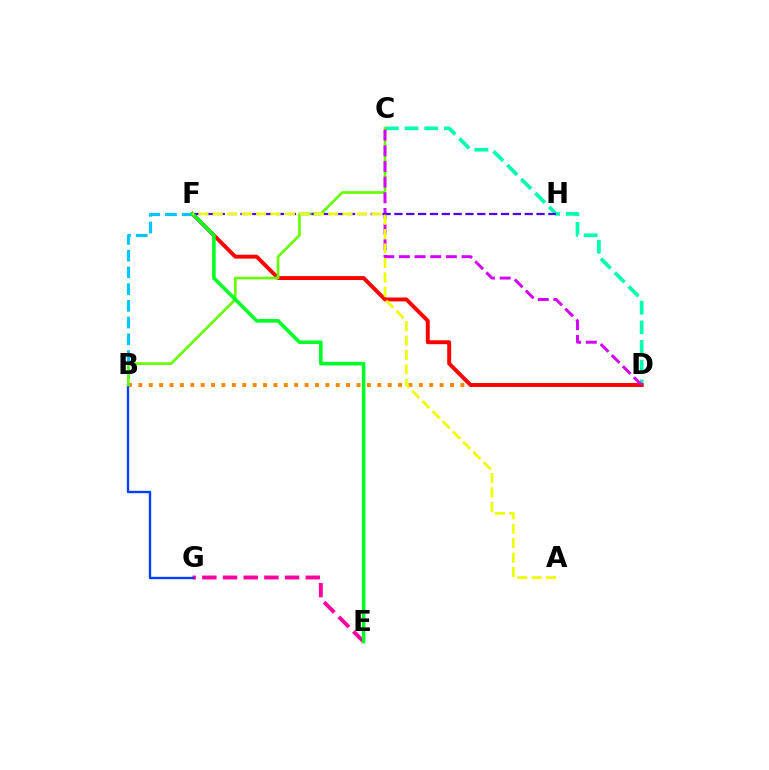{('C', 'D'): [{'color': '#00ffaf', 'line_style': 'dashed', 'thickness': 2.67}, {'color': '#d600ff', 'line_style': 'dashed', 'thickness': 2.13}], ('E', 'G'): [{'color': '#ff00a0', 'line_style': 'dashed', 'thickness': 2.81}], ('B', 'D'): [{'color': '#ff8800', 'line_style': 'dotted', 'thickness': 2.82}], ('B', 'G'): [{'color': '#003fff', 'line_style': 'solid', 'thickness': 1.7}], ('D', 'F'): [{'color': '#ff0000', 'line_style': 'solid', 'thickness': 2.82}], ('B', 'F'): [{'color': '#00c7ff', 'line_style': 'dashed', 'thickness': 2.27}], ('B', 'C'): [{'color': '#66ff00', 'line_style': 'solid', 'thickness': 1.94}], ('F', 'H'): [{'color': '#4f00ff', 'line_style': 'dashed', 'thickness': 1.61}], ('E', 'F'): [{'color': '#00ff27', 'line_style': 'solid', 'thickness': 2.59}], ('A', 'F'): [{'color': '#eeff00', 'line_style': 'dashed', 'thickness': 1.96}]}